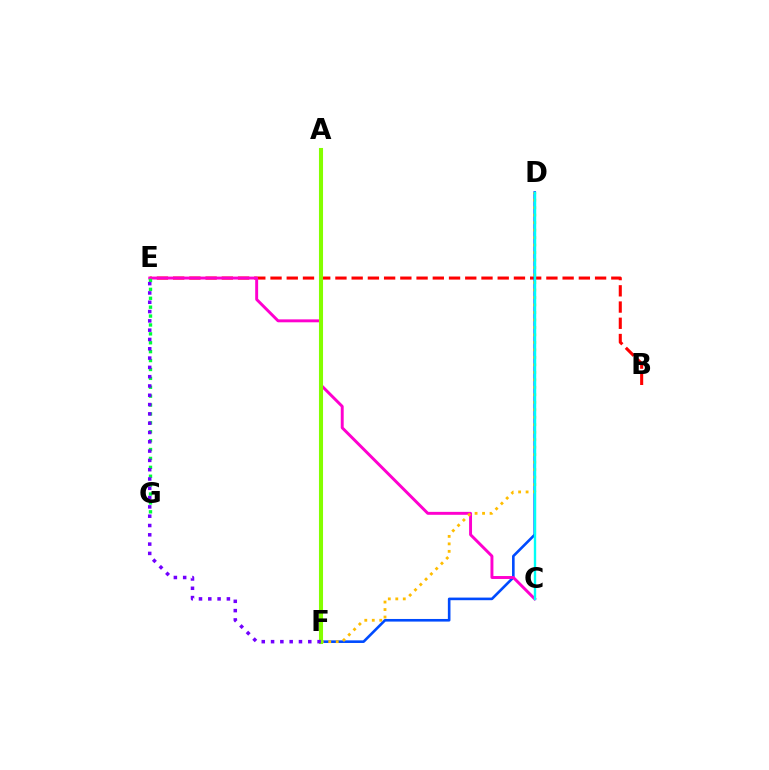{('B', 'E'): [{'color': '#ff0000', 'line_style': 'dashed', 'thickness': 2.2}], ('D', 'F'): [{'color': '#004bff', 'line_style': 'solid', 'thickness': 1.88}, {'color': '#ffbd00', 'line_style': 'dotted', 'thickness': 2.03}], ('C', 'E'): [{'color': '#ff00cf', 'line_style': 'solid', 'thickness': 2.11}], ('E', 'G'): [{'color': '#00ff39', 'line_style': 'dotted', 'thickness': 2.42}], ('C', 'D'): [{'color': '#00fff6', 'line_style': 'solid', 'thickness': 1.71}], ('A', 'F'): [{'color': '#84ff00', 'line_style': 'solid', 'thickness': 2.94}], ('E', 'F'): [{'color': '#7200ff', 'line_style': 'dotted', 'thickness': 2.53}]}